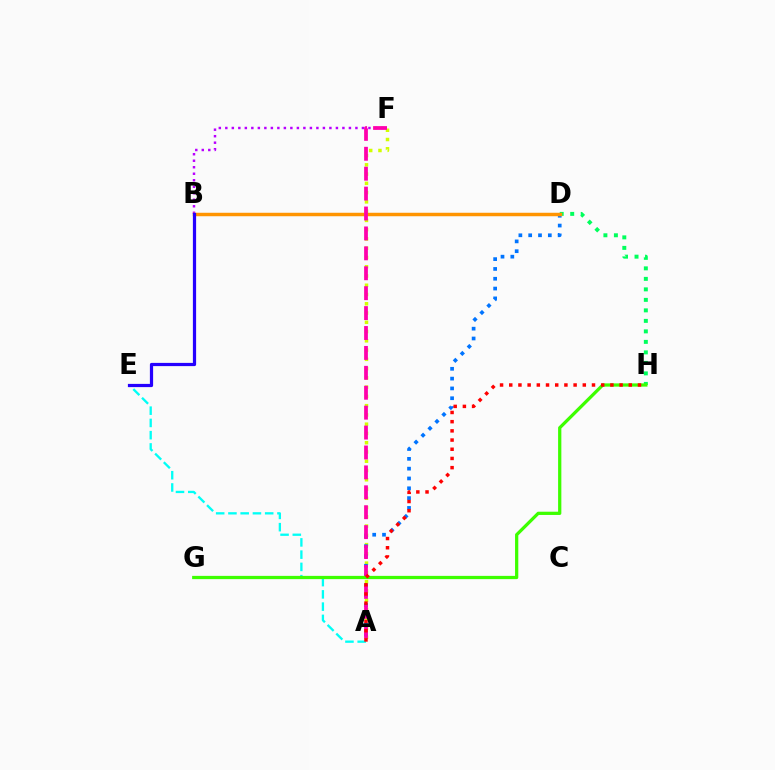{('B', 'F'): [{'color': '#b900ff', 'line_style': 'dotted', 'thickness': 1.77}], ('D', 'H'): [{'color': '#00ff5c', 'line_style': 'dotted', 'thickness': 2.85}], ('A', 'F'): [{'color': '#d1ff00', 'line_style': 'dotted', 'thickness': 2.52}, {'color': '#ff00ac', 'line_style': 'dashed', 'thickness': 2.71}], ('A', 'E'): [{'color': '#00fff6', 'line_style': 'dashed', 'thickness': 1.66}], ('A', 'D'): [{'color': '#0074ff', 'line_style': 'dotted', 'thickness': 2.67}], ('B', 'D'): [{'color': '#ff9400', 'line_style': 'solid', 'thickness': 2.5}], ('B', 'E'): [{'color': '#2500ff', 'line_style': 'solid', 'thickness': 2.32}], ('G', 'H'): [{'color': '#3dff00', 'line_style': 'solid', 'thickness': 2.34}], ('A', 'H'): [{'color': '#ff0000', 'line_style': 'dotted', 'thickness': 2.5}]}